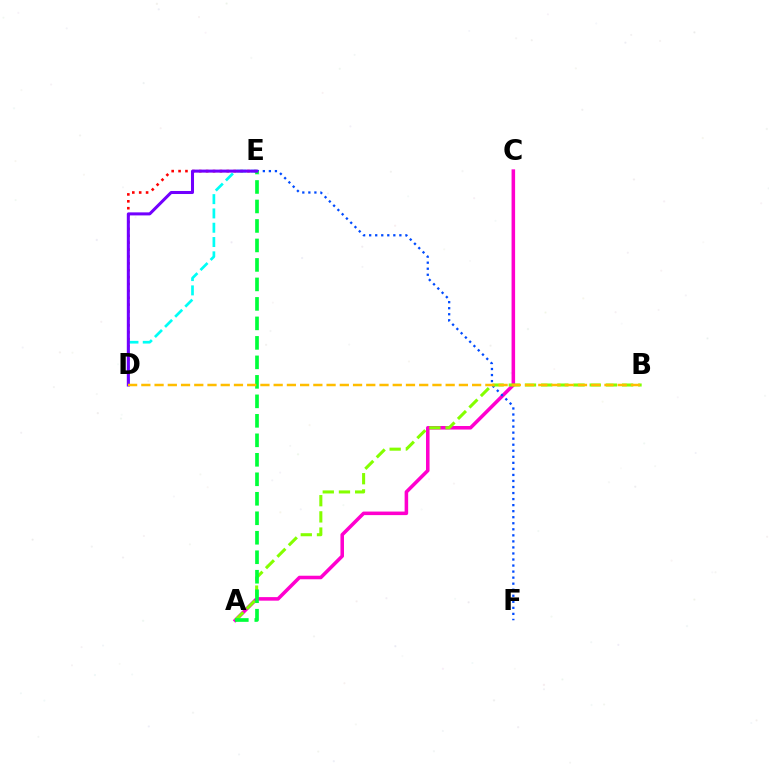{('D', 'E'): [{'color': '#ff0000', 'line_style': 'dotted', 'thickness': 1.87}, {'color': '#00fff6', 'line_style': 'dashed', 'thickness': 1.94}, {'color': '#7200ff', 'line_style': 'solid', 'thickness': 2.18}], ('A', 'C'): [{'color': '#ff00cf', 'line_style': 'solid', 'thickness': 2.55}], ('E', 'F'): [{'color': '#004bff', 'line_style': 'dotted', 'thickness': 1.64}], ('A', 'B'): [{'color': '#84ff00', 'line_style': 'dashed', 'thickness': 2.2}], ('A', 'E'): [{'color': '#00ff39', 'line_style': 'dashed', 'thickness': 2.65}], ('B', 'D'): [{'color': '#ffbd00', 'line_style': 'dashed', 'thickness': 1.8}]}